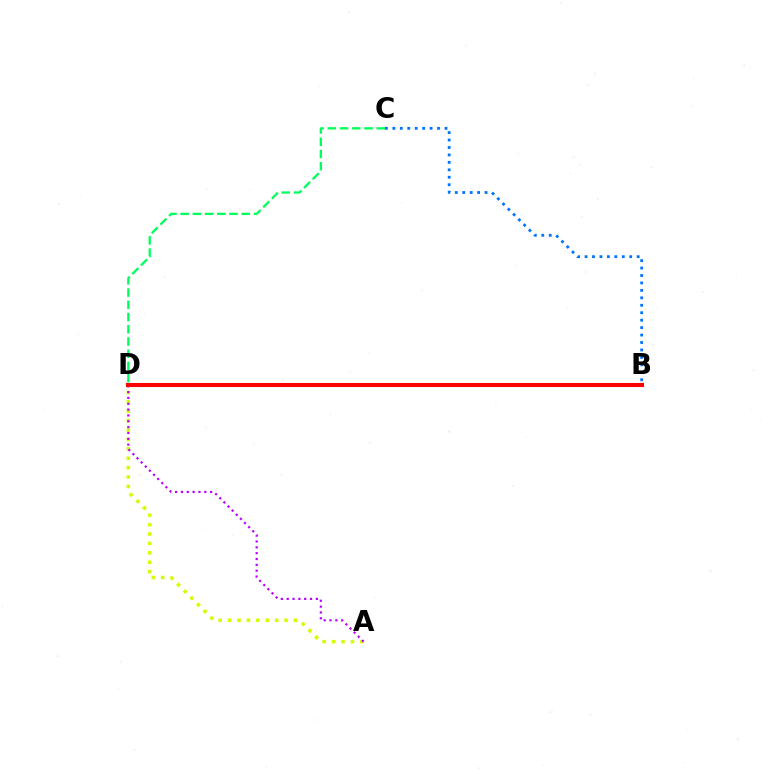{('A', 'D'): [{'color': '#d1ff00', 'line_style': 'dotted', 'thickness': 2.56}, {'color': '#b900ff', 'line_style': 'dotted', 'thickness': 1.59}], ('C', 'D'): [{'color': '#00ff5c', 'line_style': 'dashed', 'thickness': 1.66}], ('B', 'C'): [{'color': '#0074ff', 'line_style': 'dotted', 'thickness': 2.02}], ('B', 'D'): [{'color': '#ff0000', 'line_style': 'solid', 'thickness': 2.95}]}